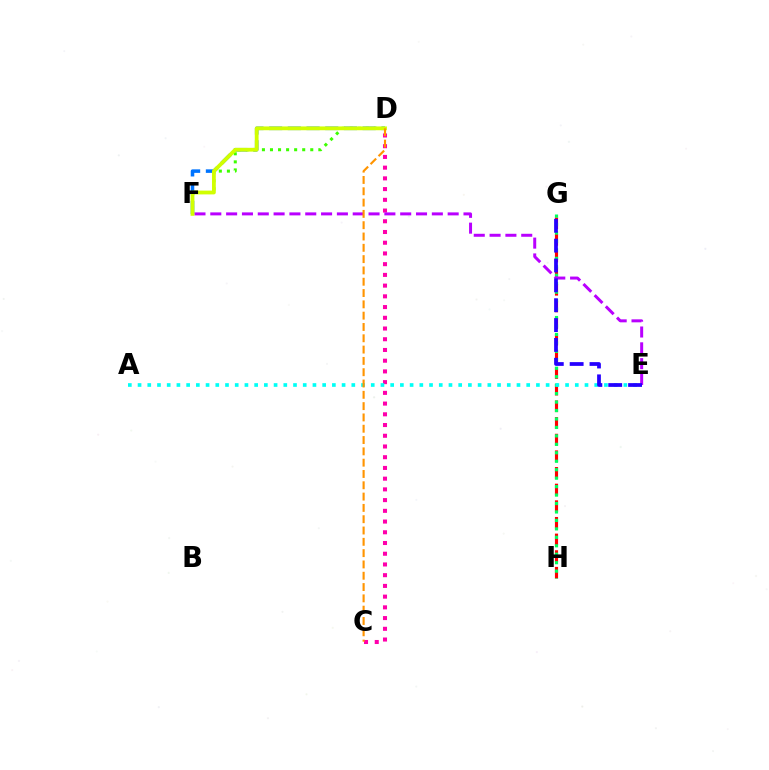{('G', 'H'): [{'color': '#ff0000', 'line_style': 'dashed', 'thickness': 2.26}, {'color': '#00ff5c', 'line_style': 'dotted', 'thickness': 2.3}], ('C', 'D'): [{'color': '#ff00ac', 'line_style': 'dotted', 'thickness': 2.91}, {'color': '#ff9400', 'line_style': 'dashed', 'thickness': 1.54}], ('E', 'F'): [{'color': '#b900ff', 'line_style': 'dashed', 'thickness': 2.15}], ('A', 'E'): [{'color': '#00fff6', 'line_style': 'dotted', 'thickness': 2.64}], ('D', 'F'): [{'color': '#0074ff', 'line_style': 'dashed', 'thickness': 2.54}, {'color': '#3dff00', 'line_style': 'dotted', 'thickness': 2.19}, {'color': '#d1ff00', 'line_style': 'solid', 'thickness': 2.73}], ('E', 'G'): [{'color': '#2500ff', 'line_style': 'dashed', 'thickness': 2.7}]}